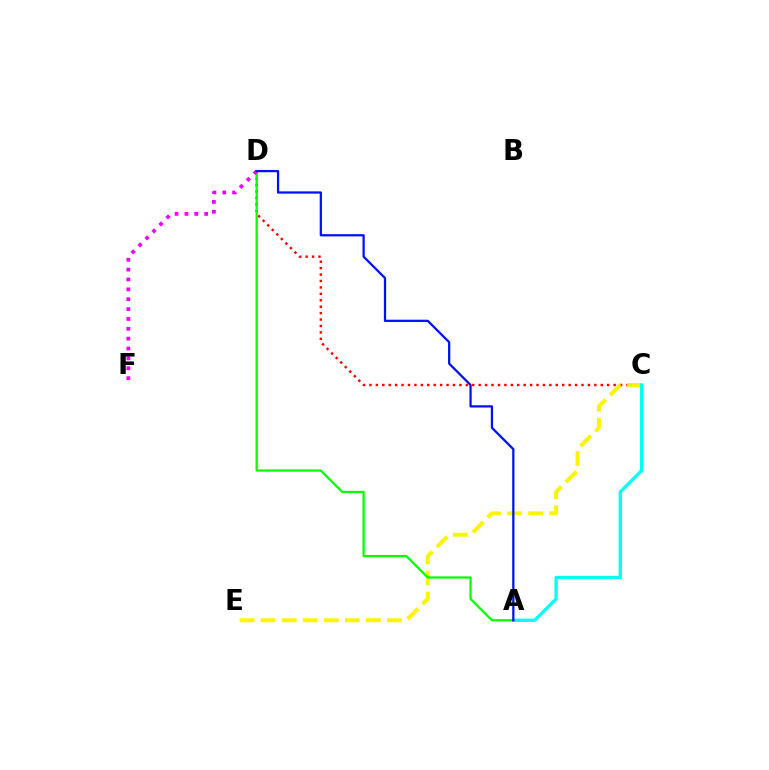{('C', 'D'): [{'color': '#ff0000', 'line_style': 'dotted', 'thickness': 1.75}], ('C', 'E'): [{'color': '#fcf500', 'line_style': 'dashed', 'thickness': 2.86}], ('A', 'C'): [{'color': '#00fff6', 'line_style': 'solid', 'thickness': 2.33}], ('A', 'D'): [{'color': '#08ff00', 'line_style': 'solid', 'thickness': 1.62}, {'color': '#0010ff', 'line_style': 'solid', 'thickness': 1.62}], ('D', 'F'): [{'color': '#ee00ff', 'line_style': 'dotted', 'thickness': 2.68}]}